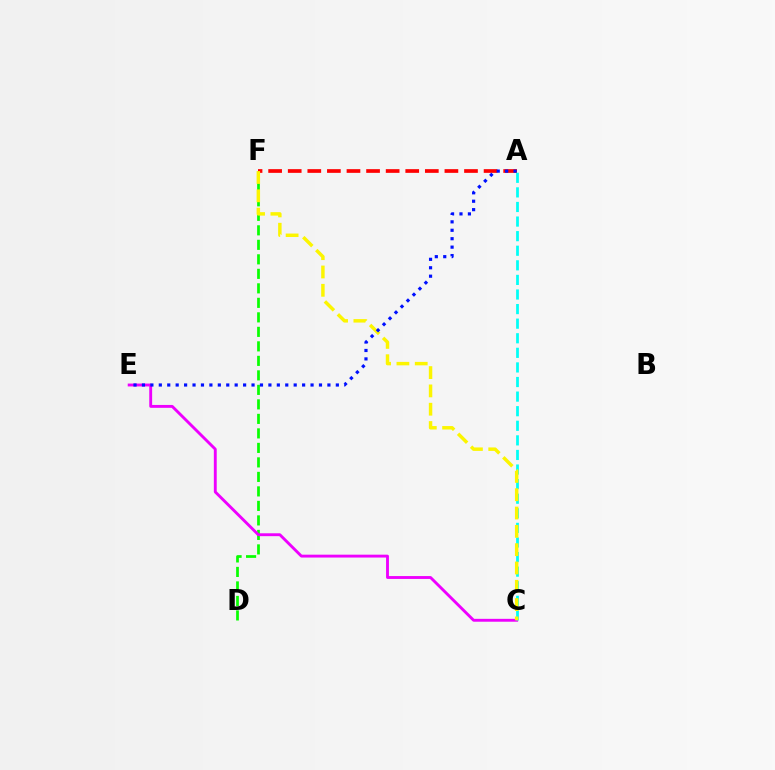{('D', 'F'): [{'color': '#08ff00', 'line_style': 'dashed', 'thickness': 1.97}], ('C', 'E'): [{'color': '#ee00ff', 'line_style': 'solid', 'thickness': 2.07}], ('A', 'F'): [{'color': '#ff0000', 'line_style': 'dashed', 'thickness': 2.66}], ('A', 'C'): [{'color': '#00fff6', 'line_style': 'dashed', 'thickness': 1.98}], ('C', 'F'): [{'color': '#fcf500', 'line_style': 'dashed', 'thickness': 2.49}], ('A', 'E'): [{'color': '#0010ff', 'line_style': 'dotted', 'thickness': 2.29}]}